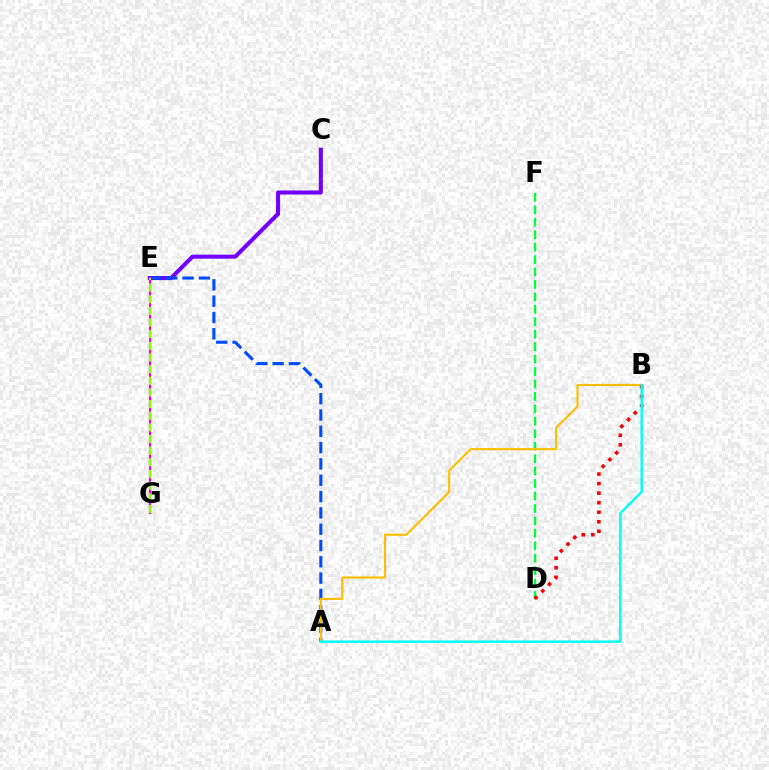{('C', 'E'): [{'color': '#7200ff', 'line_style': 'solid', 'thickness': 2.92}], ('A', 'E'): [{'color': '#004bff', 'line_style': 'dashed', 'thickness': 2.22}], ('D', 'F'): [{'color': '#00ff39', 'line_style': 'dashed', 'thickness': 1.69}], ('A', 'B'): [{'color': '#ffbd00', 'line_style': 'solid', 'thickness': 1.52}, {'color': '#00fff6', 'line_style': 'solid', 'thickness': 1.76}], ('B', 'D'): [{'color': '#ff0000', 'line_style': 'dotted', 'thickness': 2.59}], ('E', 'G'): [{'color': '#ff00cf', 'line_style': 'solid', 'thickness': 1.58}, {'color': '#84ff00', 'line_style': 'dashed', 'thickness': 1.58}]}